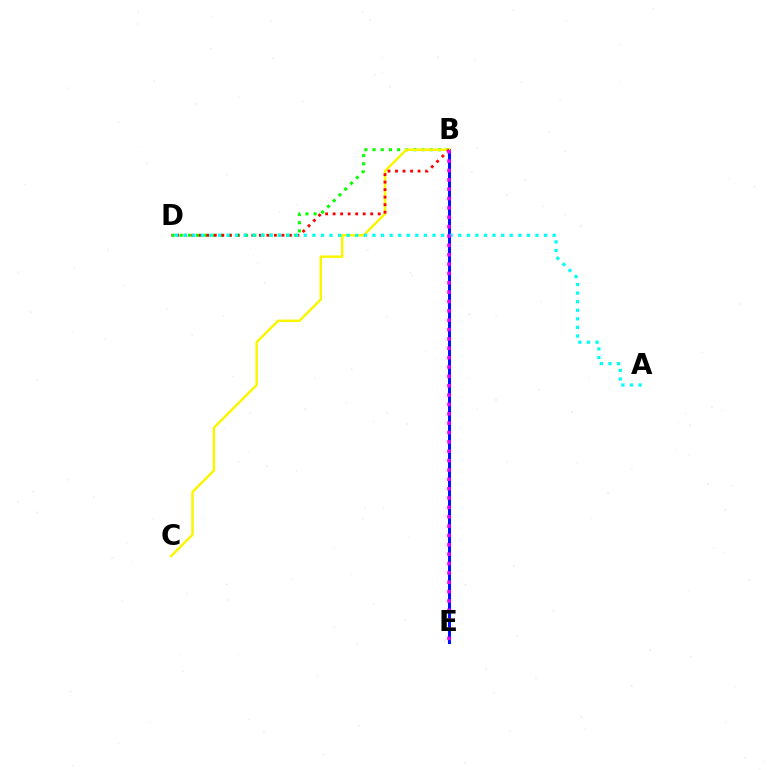{('B', 'E'): [{'color': '#0010ff', 'line_style': 'solid', 'thickness': 2.2}, {'color': '#ee00ff', 'line_style': 'dotted', 'thickness': 2.54}], ('B', 'D'): [{'color': '#08ff00', 'line_style': 'dotted', 'thickness': 2.22}, {'color': '#ff0000', 'line_style': 'dotted', 'thickness': 2.04}], ('B', 'C'): [{'color': '#fcf500', 'line_style': 'solid', 'thickness': 1.78}], ('A', 'D'): [{'color': '#00fff6', 'line_style': 'dotted', 'thickness': 2.33}]}